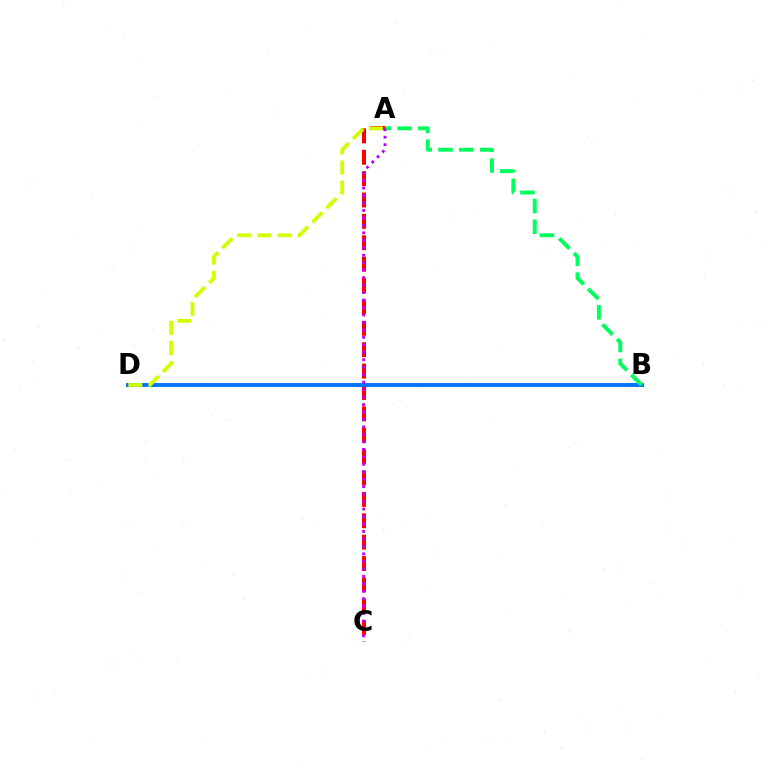{('A', 'C'): [{'color': '#ff0000', 'line_style': 'dashed', 'thickness': 2.9}, {'color': '#b900ff', 'line_style': 'dotted', 'thickness': 2.03}], ('B', 'D'): [{'color': '#0074ff', 'line_style': 'solid', 'thickness': 2.83}], ('A', 'B'): [{'color': '#00ff5c', 'line_style': 'dashed', 'thickness': 2.82}], ('A', 'D'): [{'color': '#d1ff00', 'line_style': 'dashed', 'thickness': 2.73}]}